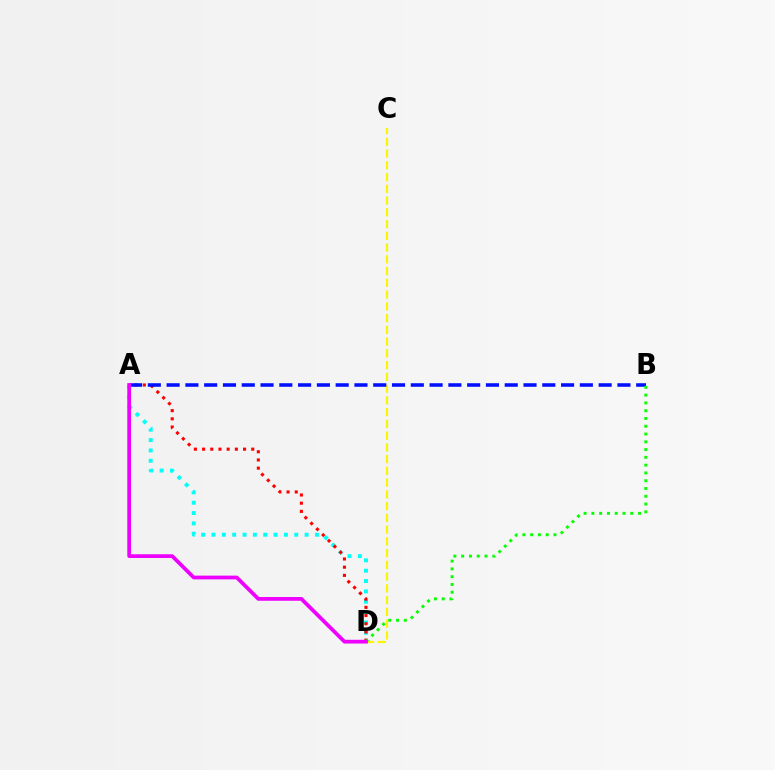{('A', 'D'): [{'color': '#00fff6', 'line_style': 'dotted', 'thickness': 2.81}, {'color': '#ff0000', 'line_style': 'dotted', 'thickness': 2.23}, {'color': '#ee00ff', 'line_style': 'solid', 'thickness': 2.69}], ('C', 'D'): [{'color': '#fcf500', 'line_style': 'dashed', 'thickness': 1.6}], ('A', 'B'): [{'color': '#0010ff', 'line_style': 'dashed', 'thickness': 2.55}], ('B', 'D'): [{'color': '#08ff00', 'line_style': 'dotted', 'thickness': 2.11}]}